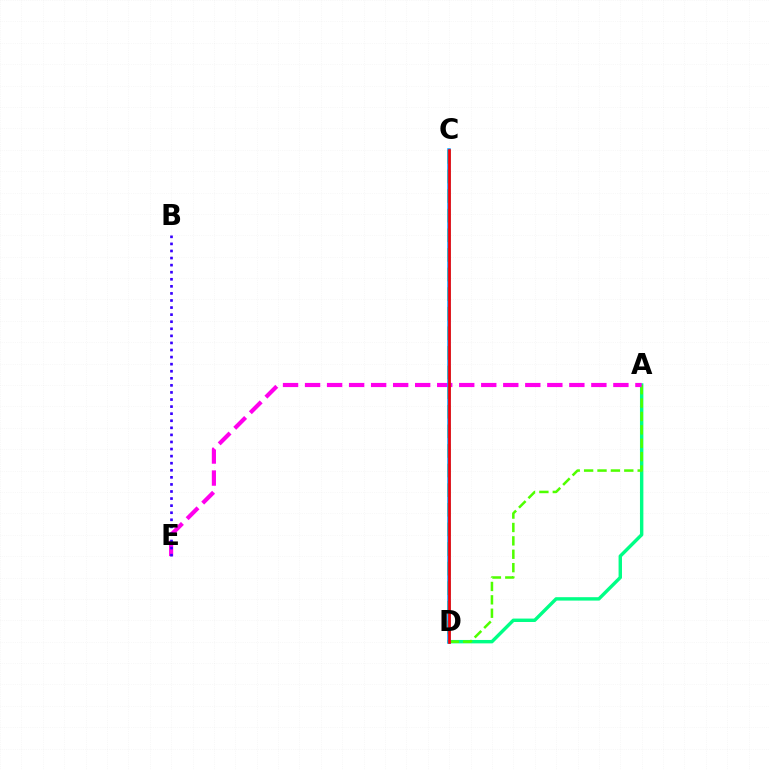{('A', 'D'): [{'color': '#00ff86', 'line_style': 'solid', 'thickness': 2.46}, {'color': '#4fff00', 'line_style': 'dashed', 'thickness': 1.82}], ('C', 'D'): [{'color': '#ffd500', 'line_style': 'dashed', 'thickness': 2.66}, {'color': '#009eff', 'line_style': 'solid', 'thickness': 2.53}, {'color': '#ff0000', 'line_style': 'solid', 'thickness': 1.91}], ('A', 'E'): [{'color': '#ff00ed', 'line_style': 'dashed', 'thickness': 2.99}], ('B', 'E'): [{'color': '#3700ff', 'line_style': 'dotted', 'thickness': 1.92}]}